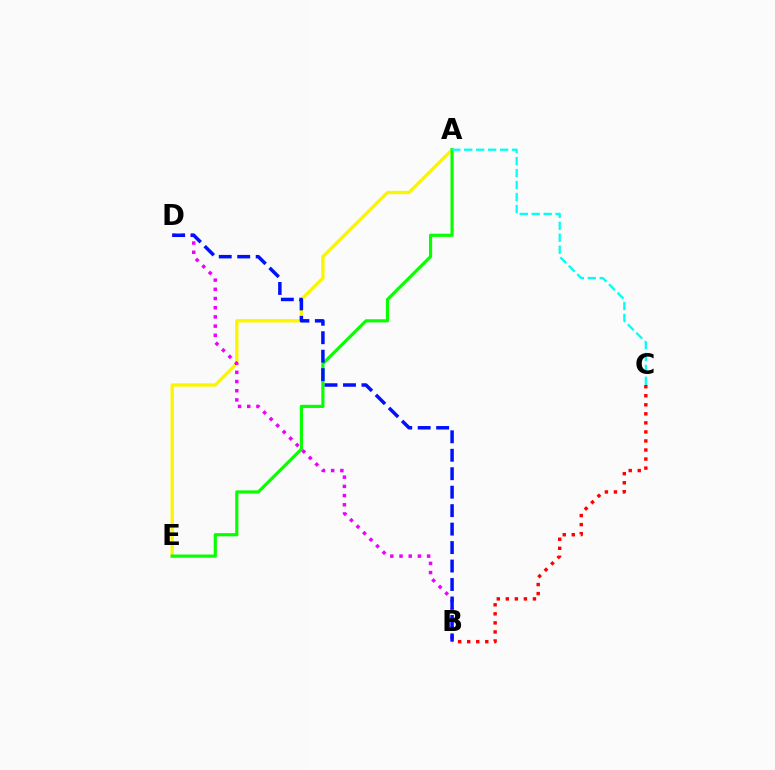{('A', 'E'): [{'color': '#fcf500', 'line_style': 'solid', 'thickness': 2.41}, {'color': '#08ff00', 'line_style': 'solid', 'thickness': 2.28}], ('B', 'D'): [{'color': '#ee00ff', 'line_style': 'dotted', 'thickness': 2.5}, {'color': '#0010ff', 'line_style': 'dashed', 'thickness': 2.51}], ('B', 'C'): [{'color': '#ff0000', 'line_style': 'dotted', 'thickness': 2.46}], ('A', 'C'): [{'color': '#00fff6', 'line_style': 'dashed', 'thickness': 1.63}]}